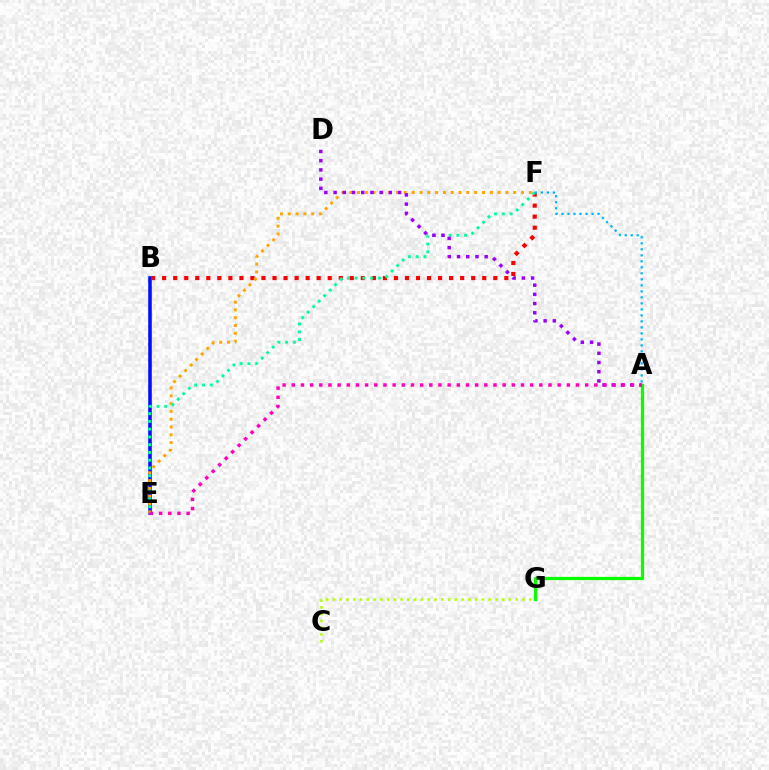{('B', 'E'): [{'color': '#0010ff', 'line_style': 'solid', 'thickness': 2.58}], ('B', 'F'): [{'color': '#ff0000', 'line_style': 'dotted', 'thickness': 3.0}], ('E', 'F'): [{'color': '#ffa500', 'line_style': 'dotted', 'thickness': 2.12}, {'color': '#00ff9d', 'line_style': 'dotted', 'thickness': 2.11}], ('C', 'G'): [{'color': '#b3ff00', 'line_style': 'dotted', 'thickness': 1.84}], ('A', 'G'): [{'color': '#08ff00', 'line_style': 'solid', 'thickness': 2.33}], ('A', 'D'): [{'color': '#9b00ff', 'line_style': 'dotted', 'thickness': 2.5}], ('A', 'F'): [{'color': '#00b5ff', 'line_style': 'dotted', 'thickness': 1.63}], ('A', 'E'): [{'color': '#ff00bd', 'line_style': 'dotted', 'thickness': 2.49}]}